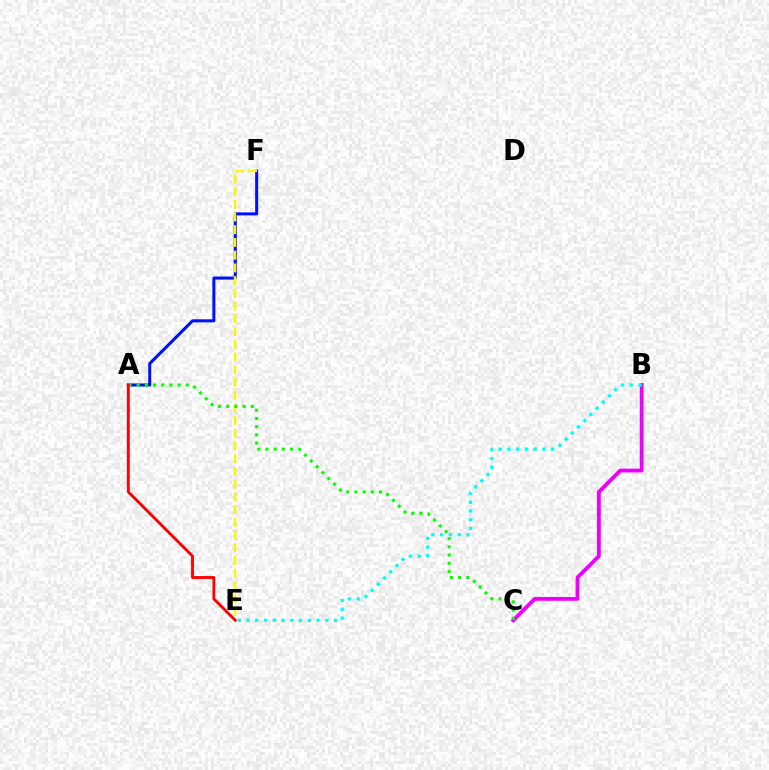{('A', 'F'): [{'color': '#0010ff', 'line_style': 'solid', 'thickness': 2.18}], ('B', 'C'): [{'color': '#ee00ff', 'line_style': 'solid', 'thickness': 2.75}], ('E', 'F'): [{'color': '#fcf500', 'line_style': 'dashed', 'thickness': 1.73}], ('A', 'C'): [{'color': '#08ff00', 'line_style': 'dotted', 'thickness': 2.23}], ('B', 'E'): [{'color': '#00fff6', 'line_style': 'dotted', 'thickness': 2.38}], ('A', 'E'): [{'color': '#ff0000', 'line_style': 'solid', 'thickness': 2.07}]}